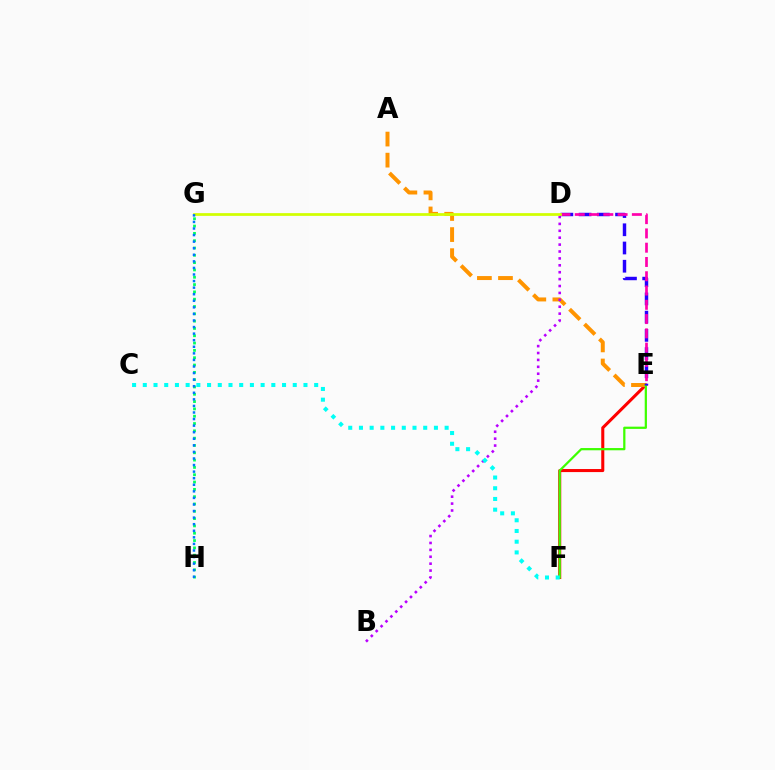{('E', 'F'): [{'color': '#ff0000', 'line_style': 'solid', 'thickness': 2.2}, {'color': '#3dff00', 'line_style': 'solid', 'thickness': 1.61}], ('A', 'E'): [{'color': '#ff9400', 'line_style': 'dashed', 'thickness': 2.86}], ('B', 'D'): [{'color': '#b900ff', 'line_style': 'dotted', 'thickness': 1.88}], ('C', 'F'): [{'color': '#00fff6', 'line_style': 'dotted', 'thickness': 2.91}], ('D', 'E'): [{'color': '#2500ff', 'line_style': 'dashed', 'thickness': 2.48}, {'color': '#ff00ac', 'line_style': 'dashed', 'thickness': 1.94}], ('D', 'G'): [{'color': '#d1ff00', 'line_style': 'solid', 'thickness': 1.98}], ('G', 'H'): [{'color': '#00ff5c', 'line_style': 'dotted', 'thickness': 1.99}, {'color': '#0074ff', 'line_style': 'dotted', 'thickness': 1.79}]}